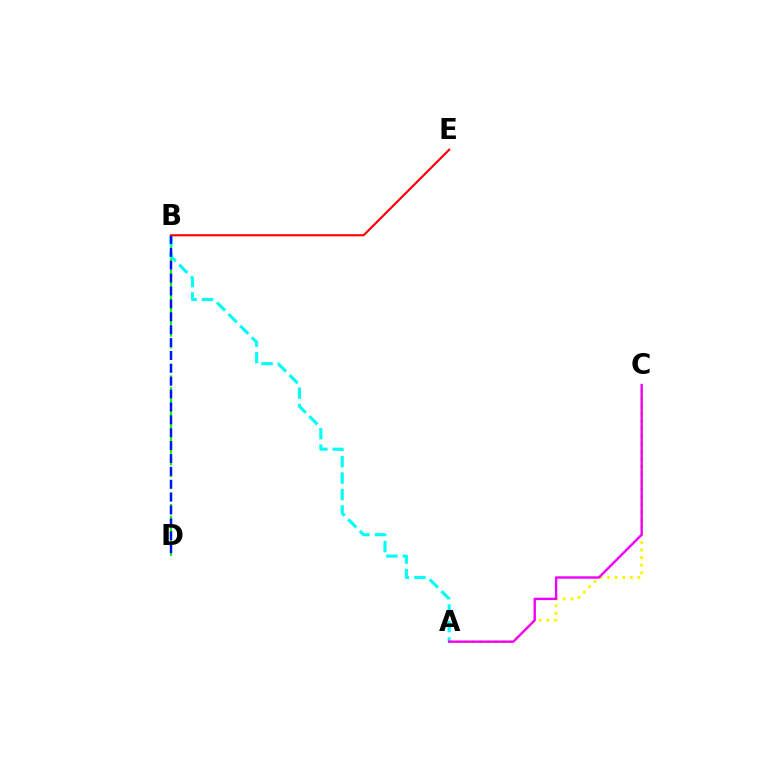{('A', 'C'): [{'color': '#fcf500', 'line_style': 'dotted', 'thickness': 2.06}, {'color': '#ee00ff', 'line_style': 'solid', 'thickness': 1.71}], ('A', 'B'): [{'color': '#00fff6', 'line_style': 'dashed', 'thickness': 2.24}], ('B', 'D'): [{'color': '#08ff00', 'line_style': 'dashed', 'thickness': 1.59}, {'color': '#0010ff', 'line_style': 'dashed', 'thickness': 1.75}], ('B', 'E'): [{'color': '#ff0000', 'line_style': 'solid', 'thickness': 1.54}]}